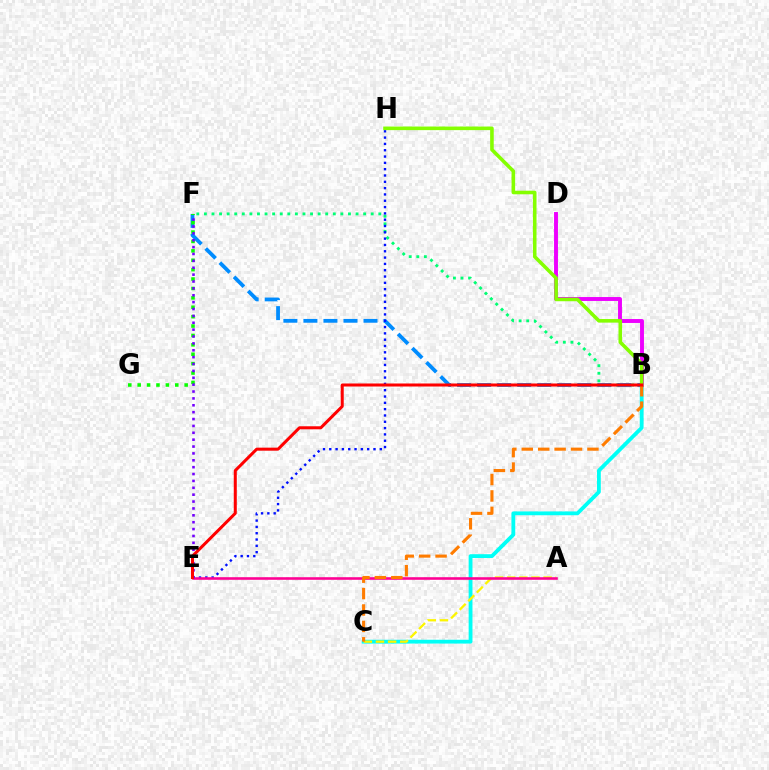{('B', 'F'): [{'color': '#00ff74', 'line_style': 'dotted', 'thickness': 2.06}, {'color': '#008cff', 'line_style': 'dashed', 'thickness': 2.72}], ('B', 'C'): [{'color': '#00fff6', 'line_style': 'solid', 'thickness': 2.75}, {'color': '#ff7c00', 'line_style': 'dashed', 'thickness': 2.23}], ('B', 'D'): [{'color': '#ee00ff', 'line_style': 'solid', 'thickness': 2.82}], ('F', 'G'): [{'color': '#08ff00', 'line_style': 'dotted', 'thickness': 2.55}], ('A', 'C'): [{'color': '#fcf500', 'line_style': 'dashed', 'thickness': 1.65}], ('E', 'H'): [{'color': '#0010ff', 'line_style': 'dotted', 'thickness': 1.72}], ('B', 'H'): [{'color': '#84ff00', 'line_style': 'solid', 'thickness': 2.58}], ('A', 'E'): [{'color': '#ff0094', 'line_style': 'solid', 'thickness': 1.86}], ('E', 'F'): [{'color': '#7200ff', 'line_style': 'dotted', 'thickness': 1.87}], ('B', 'E'): [{'color': '#ff0000', 'line_style': 'solid', 'thickness': 2.18}]}